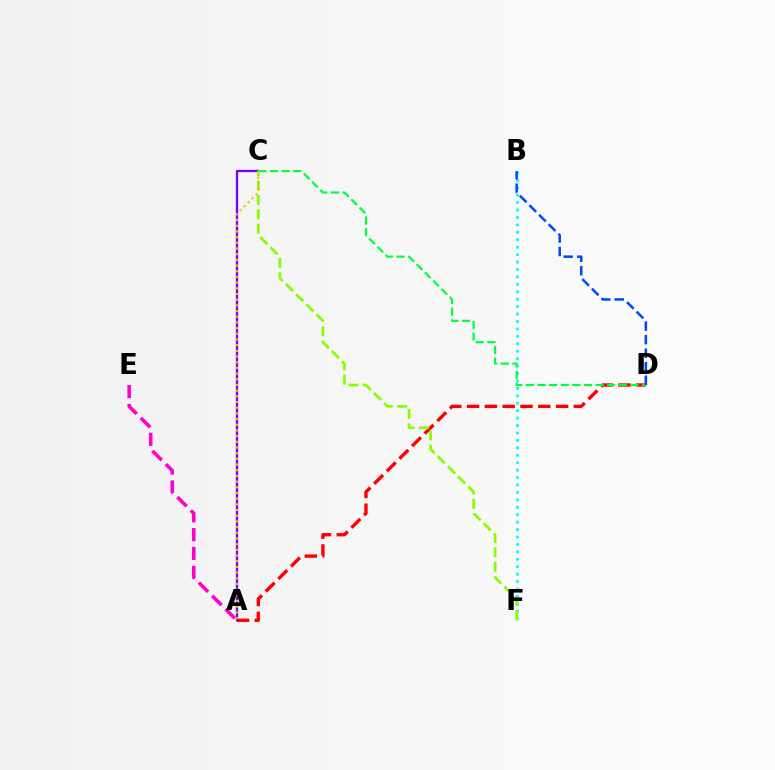{('B', 'F'): [{'color': '#00fff6', 'line_style': 'dotted', 'thickness': 2.02}], ('A', 'D'): [{'color': '#ff0000', 'line_style': 'dashed', 'thickness': 2.42}], ('A', 'C'): [{'color': '#7200ff', 'line_style': 'solid', 'thickness': 1.65}, {'color': '#ffbd00', 'line_style': 'dotted', 'thickness': 1.54}], ('C', 'D'): [{'color': '#00ff39', 'line_style': 'dashed', 'thickness': 1.58}], ('C', 'F'): [{'color': '#84ff00', 'line_style': 'dashed', 'thickness': 1.95}], ('A', 'E'): [{'color': '#ff00cf', 'line_style': 'dashed', 'thickness': 2.56}], ('B', 'D'): [{'color': '#004bff', 'line_style': 'dashed', 'thickness': 1.84}]}